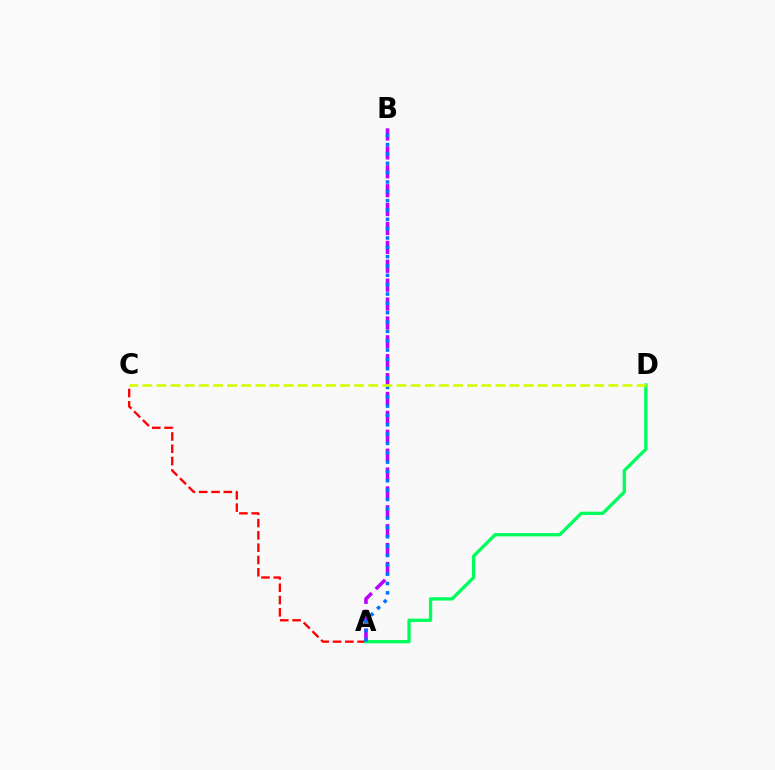{('A', 'C'): [{'color': '#ff0000', 'line_style': 'dashed', 'thickness': 1.67}], ('A', 'B'): [{'color': '#b900ff', 'line_style': 'dashed', 'thickness': 2.57}, {'color': '#0074ff', 'line_style': 'dotted', 'thickness': 2.54}], ('A', 'D'): [{'color': '#00ff5c', 'line_style': 'solid', 'thickness': 2.37}], ('C', 'D'): [{'color': '#d1ff00', 'line_style': 'dashed', 'thickness': 1.92}]}